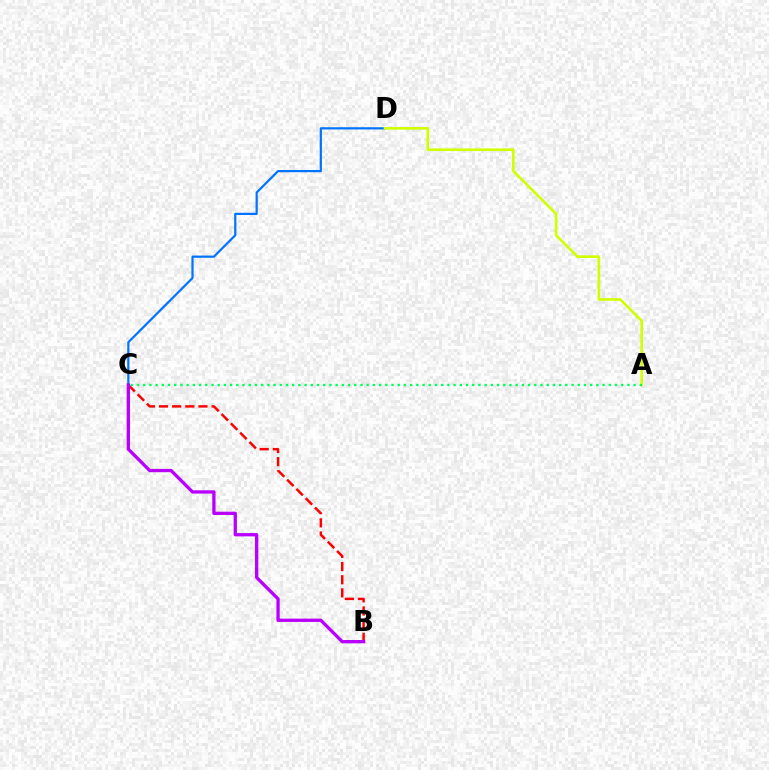{('C', 'D'): [{'color': '#0074ff', 'line_style': 'solid', 'thickness': 1.59}], ('A', 'D'): [{'color': '#d1ff00', 'line_style': 'solid', 'thickness': 1.89}], ('B', 'C'): [{'color': '#ff0000', 'line_style': 'dashed', 'thickness': 1.79}, {'color': '#b900ff', 'line_style': 'solid', 'thickness': 2.38}], ('A', 'C'): [{'color': '#00ff5c', 'line_style': 'dotted', 'thickness': 1.69}]}